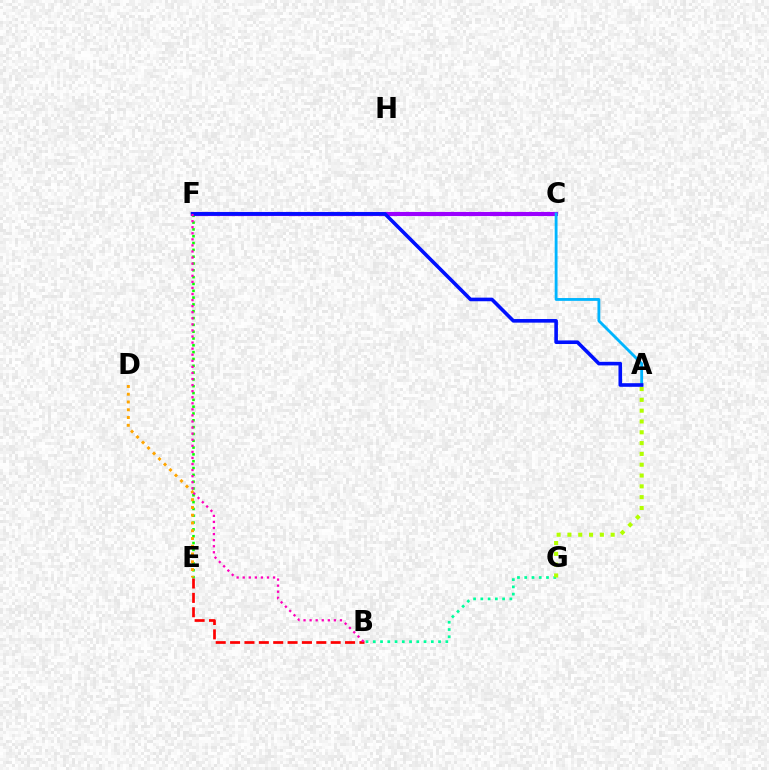{('E', 'F'): [{'color': '#08ff00', 'line_style': 'dotted', 'thickness': 1.85}], ('C', 'F'): [{'color': '#9b00ff', 'line_style': 'solid', 'thickness': 2.97}], ('D', 'E'): [{'color': '#ffa500', 'line_style': 'dotted', 'thickness': 2.11}], ('A', 'C'): [{'color': '#00b5ff', 'line_style': 'solid', 'thickness': 2.04}], ('B', 'E'): [{'color': '#ff0000', 'line_style': 'dashed', 'thickness': 1.95}], ('B', 'G'): [{'color': '#00ff9d', 'line_style': 'dotted', 'thickness': 1.97}], ('A', 'G'): [{'color': '#b3ff00', 'line_style': 'dotted', 'thickness': 2.94}], ('A', 'F'): [{'color': '#0010ff', 'line_style': 'solid', 'thickness': 2.6}], ('B', 'F'): [{'color': '#ff00bd', 'line_style': 'dotted', 'thickness': 1.65}]}